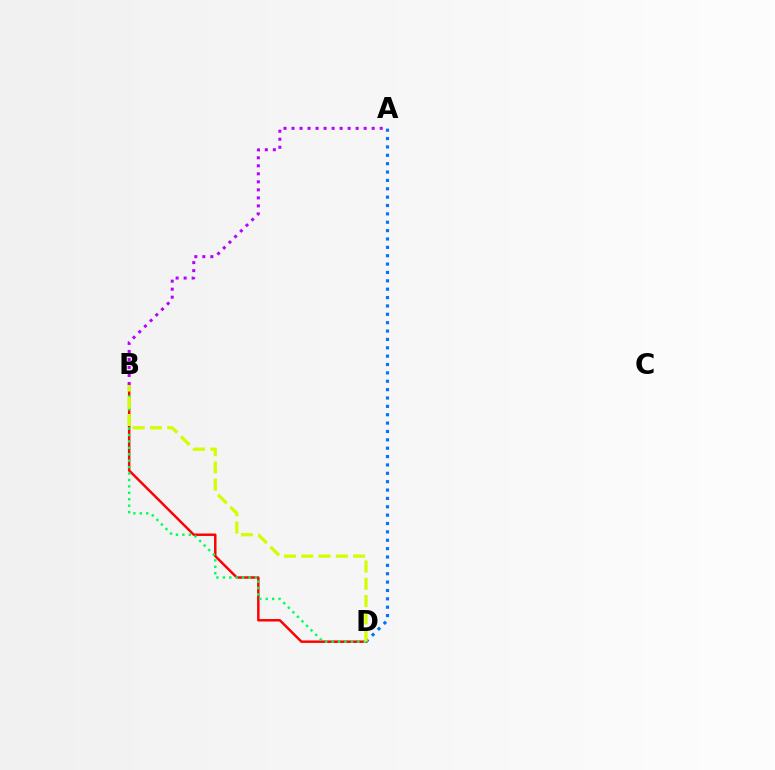{('B', 'D'): [{'color': '#ff0000', 'line_style': 'solid', 'thickness': 1.77}, {'color': '#00ff5c', 'line_style': 'dotted', 'thickness': 1.75}, {'color': '#d1ff00', 'line_style': 'dashed', 'thickness': 2.35}], ('A', 'D'): [{'color': '#0074ff', 'line_style': 'dotted', 'thickness': 2.27}], ('A', 'B'): [{'color': '#b900ff', 'line_style': 'dotted', 'thickness': 2.18}]}